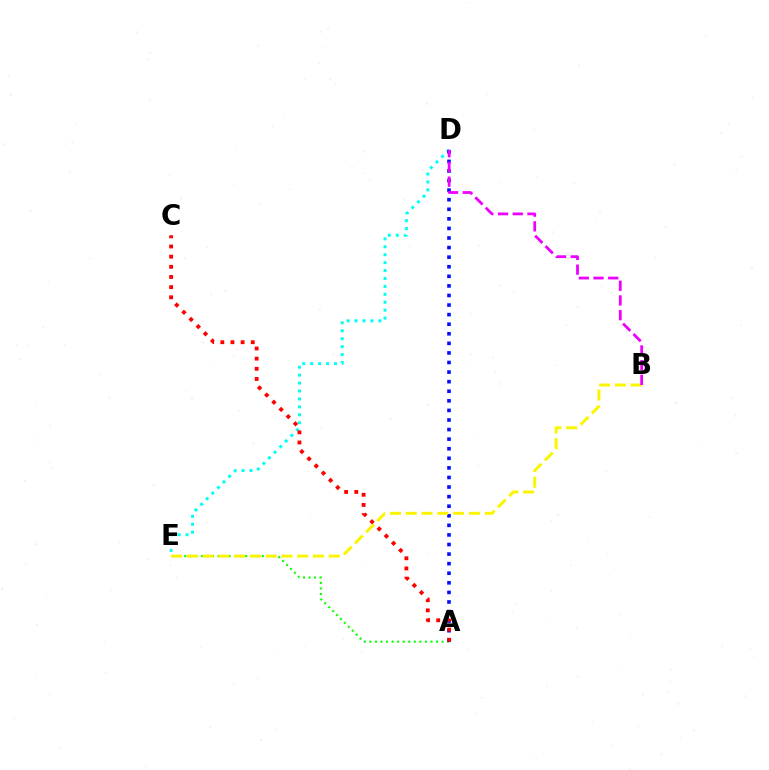{('D', 'E'): [{'color': '#00fff6', 'line_style': 'dotted', 'thickness': 2.15}], ('A', 'E'): [{'color': '#08ff00', 'line_style': 'dotted', 'thickness': 1.51}], ('A', 'D'): [{'color': '#0010ff', 'line_style': 'dotted', 'thickness': 2.6}], ('B', 'E'): [{'color': '#fcf500', 'line_style': 'dashed', 'thickness': 2.14}], ('B', 'D'): [{'color': '#ee00ff', 'line_style': 'dashed', 'thickness': 2.0}], ('A', 'C'): [{'color': '#ff0000', 'line_style': 'dotted', 'thickness': 2.76}]}